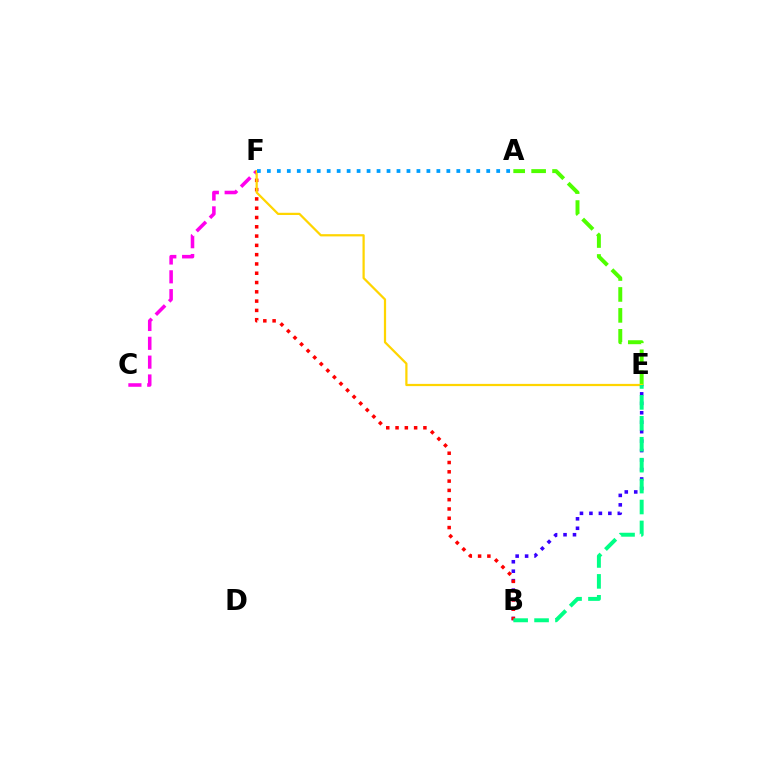{('B', 'E'): [{'color': '#3700ff', 'line_style': 'dotted', 'thickness': 2.57}, {'color': '#00ff86', 'line_style': 'dashed', 'thickness': 2.84}], ('A', 'E'): [{'color': '#4fff00', 'line_style': 'dashed', 'thickness': 2.84}], ('C', 'F'): [{'color': '#ff00ed', 'line_style': 'dashed', 'thickness': 2.56}], ('B', 'F'): [{'color': '#ff0000', 'line_style': 'dotted', 'thickness': 2.52}], ('E', 'F'): [{'color': '#ffd500', 'line_style': 'solid', 'thickness': 1.61}], ('A', 'F'): [{'color': '#009eff', 'line_style': 'dotted', 'thickness': 2.71}]}